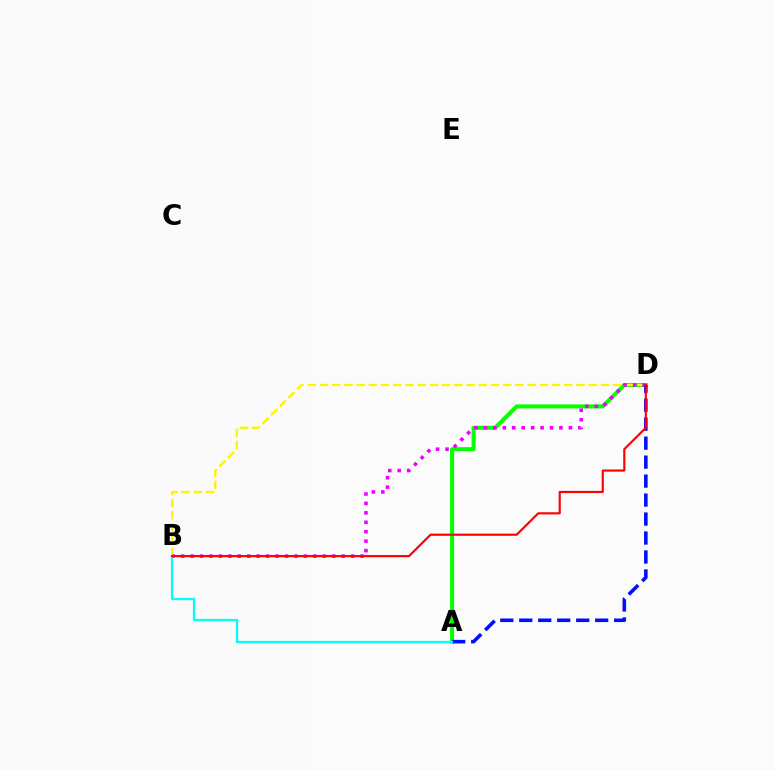{('A', 'D'): [{'color': '#08ff00', 'line_style': 'solid', 'thickness': 2.91}, {'color': '#0010ff', 'line_style': 'dashed', 'thickness': 2.58}], ('B', 'D'): [{'color': '#fcf500', 'line_style': 'dashed', 'thickness': 1.66}, {'color': '#ee00ff', 'line_style': 'dotted', 'thickness': 2.57}, {'color': '#ff0000', 'line_style': 'solid', 'thickness': 1.55}], ('A', 'B'): [{'color': '#00fff6', 'line_style': 'solid', 'thickness': 1.63}]}